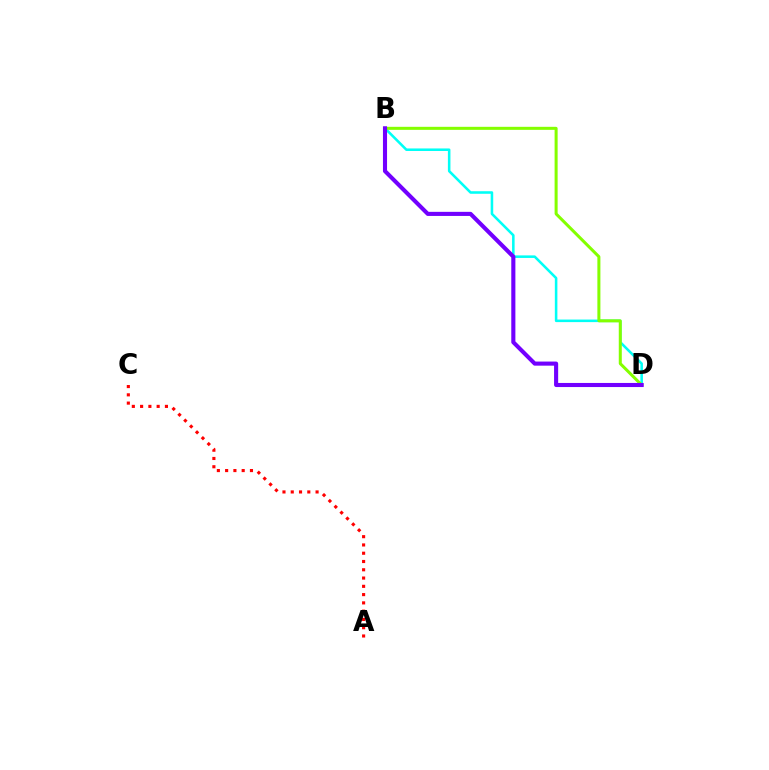{('A', 'C'): [{'color': '#ff0000', 'line_style': 'dotted', 'thickness': 2.25}], ('B', 'D'): [{'color': '#00fff6', 'line_style': 'solid', 'thickness': 1.84}, {'color': '#84ff00', 'line_style': 'solid', 'thickness': 2.18}, {'color': '#7200ff', 'line_style': 'solid', 'thickness': 2.95}]}